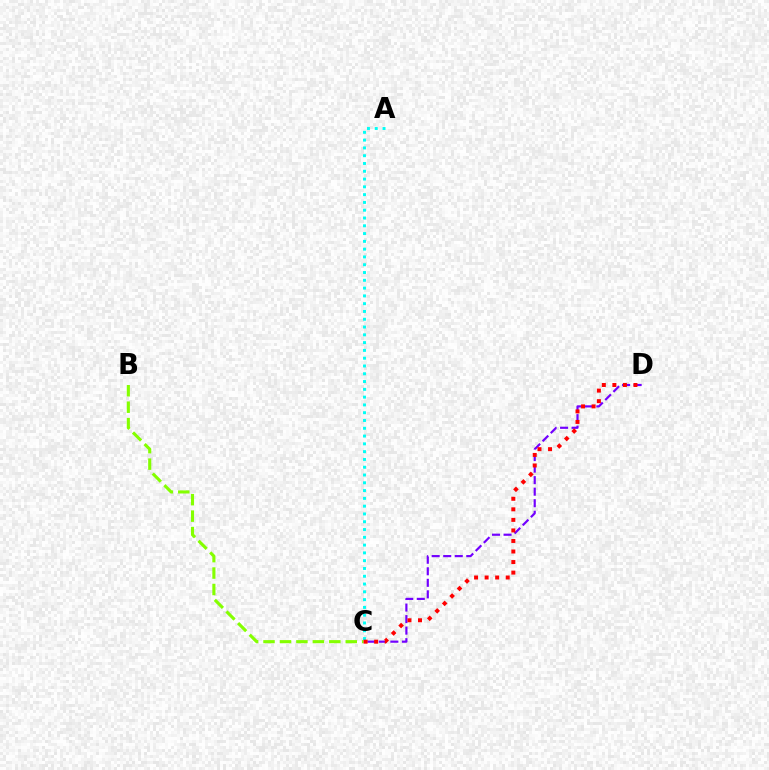{('A', 'C'): [{'color': '#00fff6', 'line_style': 'dotted', 'thickness': 2.12}], ('C', 'D'): [{'color': '#7200ff', 'line_style': 'dashed', 'thickness': 1.57}, {'color': '#ff0000', 'line_style': 'dotted', 'thickness': 2.86}], ('B', 'C'): [{'color': '#84ff00', 'line_style': 'dashed', 'thickness': 2.23}]}